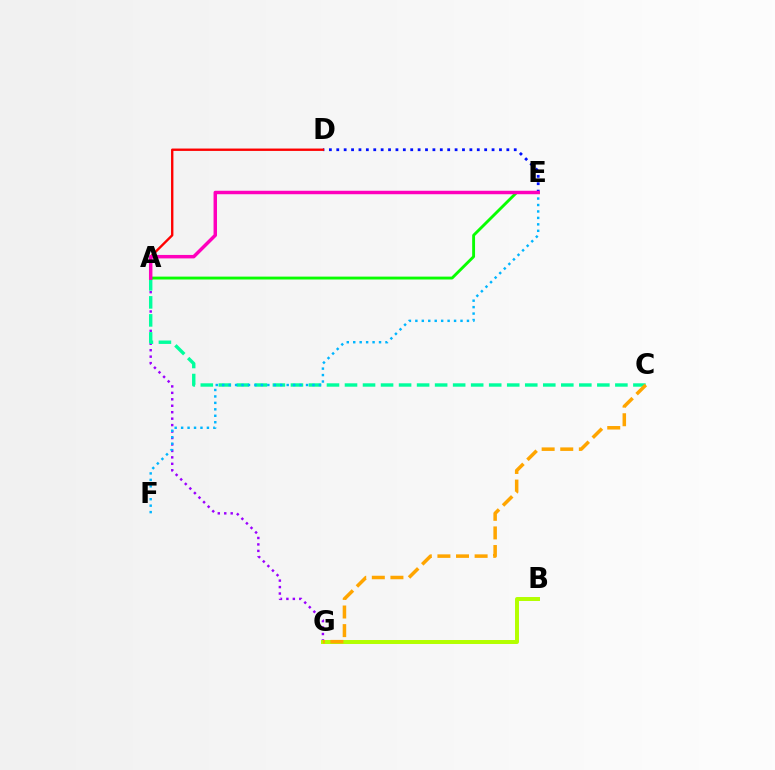{('A', 'G'): [{'color': '#9b00ff', 'line_style': 'dotted', 'thickness': 1.75}], ('B', 'G'): [{'color': '#b3ff00', 'line_style': 'solid', 'thickness': 2.85}], ('A', 'C'): [{'color': '#00ff9d', 'line_style': 'dashed', 'thickness': 2.45}], ('D', 'E'): [{'color': '#0010ff', 'line_style': 'dotted', 'thickness': 2.01}], ('C', 'G'): [{'color': '#ffa500', 'line_style': 'dashed', 'thickness': 2.53}], ('A', 'E'): [{'color': '#08ff00', 'line_style': 'solid', 'thickness': 2.07}, {'color': '#ff00bd', 'line_style': 'solid', 'thickness': 2.49}], ('A', 'D'): [{'color': '#ff0000', 'line_style': 'solid', 'thickness': 1.7}], ('E', 'F'): [{'color': '#00b5ff', 'line_style': 'dotted', 'thickness': 1.75}]}